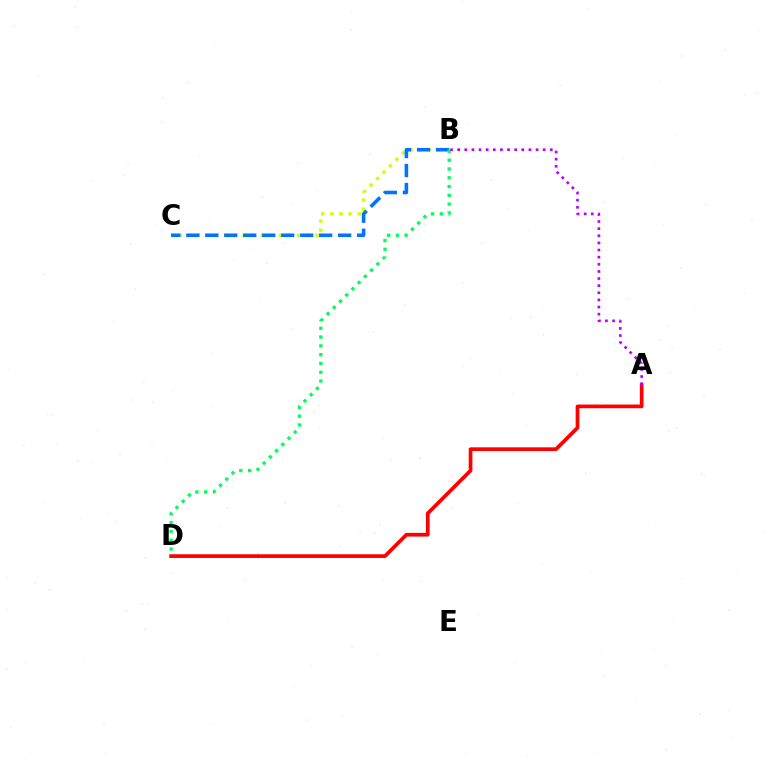{('B', 'C'): [{'color': '#d1ff00', 'line_style': 'dotted', 'thickness': 2.47}, {'color': '#0074ff', 'line_style': 'dashed', 'thickness': 2.58}], ('A', 'D'): [{'color': '#ff0000', 'line_style': 'solid', 'thickness': 2.67}], ('B', 'D'): [{'color': '#00ff5c', 'line_style': 'dotted', 'thickness': 2.39}], ('A', 'B'): [{'color': '#b900ff', 'line_style': 'dotted', 'thickness': 1.94}]}